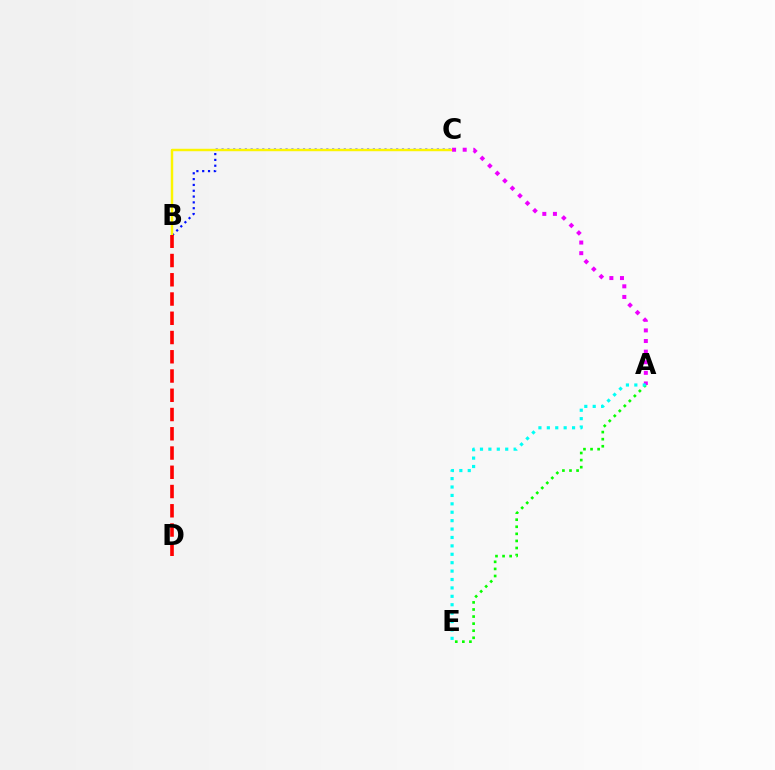{('B', 'C'): [{'color': '#0010ff', 'line_style': 'dotted', 'thickness': 1.58}, {'color': '#fcf500', 'line_style': 'solid', 'thickness': 1.77}], ('A', 'C'): [{'color': '#ee00ff', 'line_style': 'dotted', 'thickness': 2.88}], ('B', 'D'): [{'color': '#ff0000', 'line_style': 'dashed', 'thickness': 2.62}], ('A', 'E'): [{'color': '#08ff00', 'line_style': 'dotted', 'thickness': 1.92}, {'color': '#00fff6', 'line_style': 'dotted', 'thickness': 2.28}]}